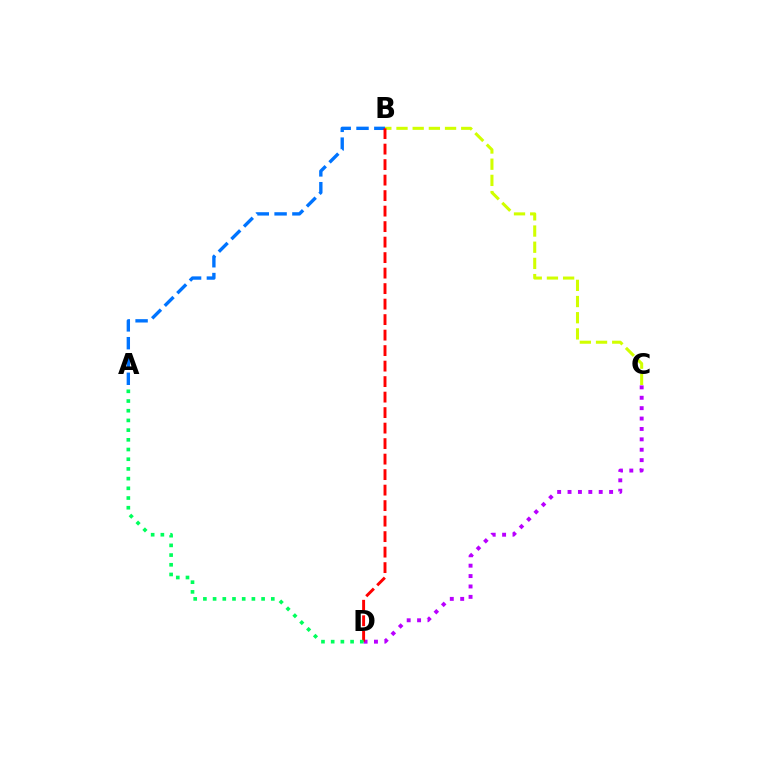{('C', 'D'): [{'color': '#b900ff', 'line_style': 'dotted', 'thickness': 2.82}], ('B', 'C'): [{'color': '#d1ff00', 'line_style': 'dashed', 'thickness': 2.2}], ('A', 'B'): [{'color': '#0074ff', 'line_style': 'dashed', 'thickness': 2.42}], ('B', 'D'): [{'color': '#ff0000', 'line_style': 'dashed', 'thickness': 2.11}], ('A', 'D'): [{'color': '#00ff5c', 'line_style': 'dotted', 'thickness': 2.64}]}